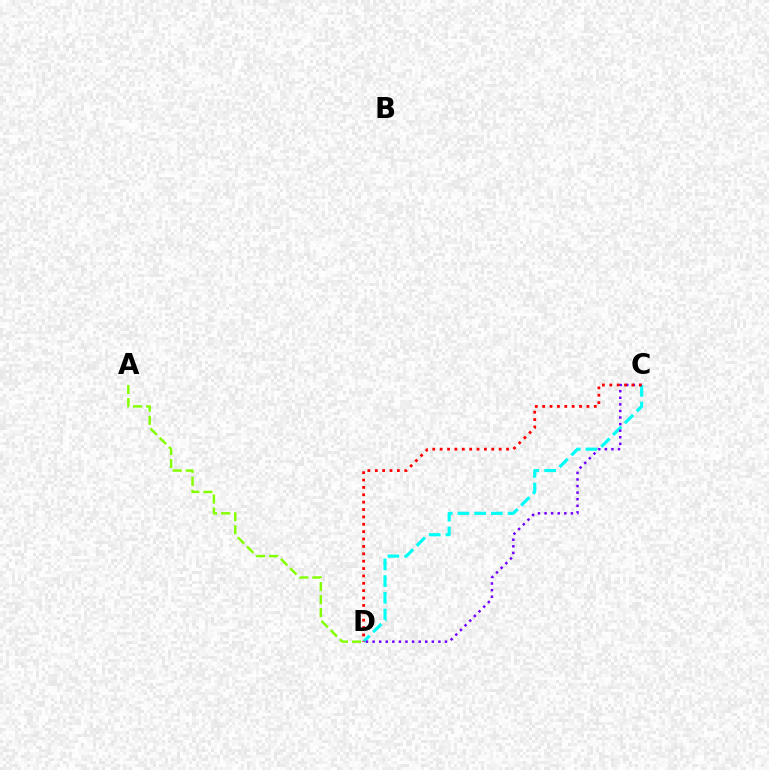{('C', 'D'): [{'color': '#00fff6', 'line_style': 'dashed', 'thickness': 2.27}, {'color': '#7200ff', 'line_style': 'dotted', 'thickness': 1.79}, {'color': '#ff0000', 'line_style': 'dotted', 'thickness': 2.0}], ('A', 'D'): [{'color': '#84ff00', 'line_style': 'dashed', 'thickness': 1.77}]}